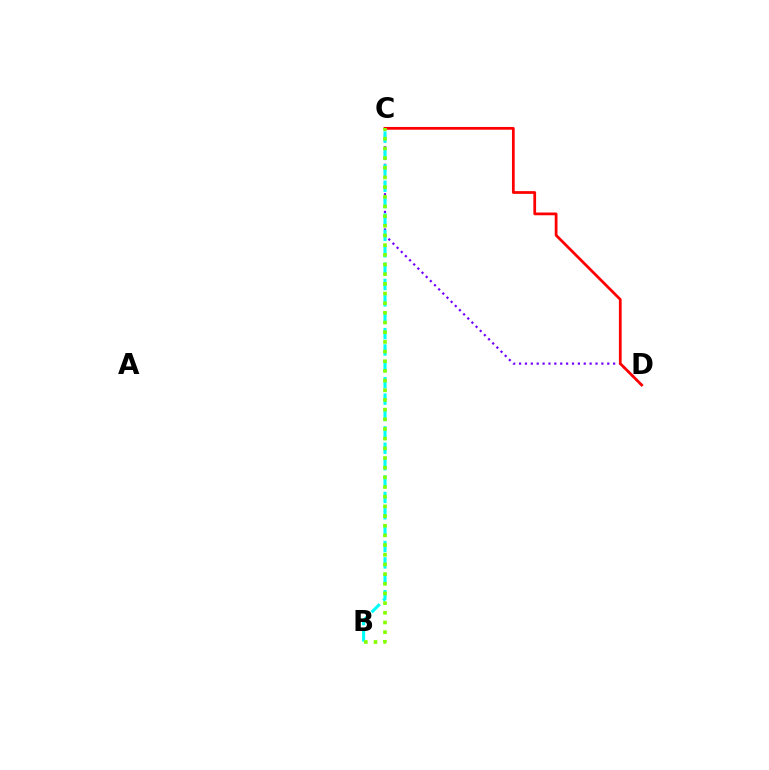{('C', 'D'): [{'color': '#7200ff', 'line_style': 'dotted', 'thickness': 1.6}, {'color': '#ff0000', 'line_style': 'solid', 'thickness': 1.97}], ('B', 'C'): [{'color': '#00fff6', 'line_style': 'dashed', 'thickness': 2.23}, {'color': '#84ff00', 'line_style': 'dotted', 'thickness': 2.63}]}